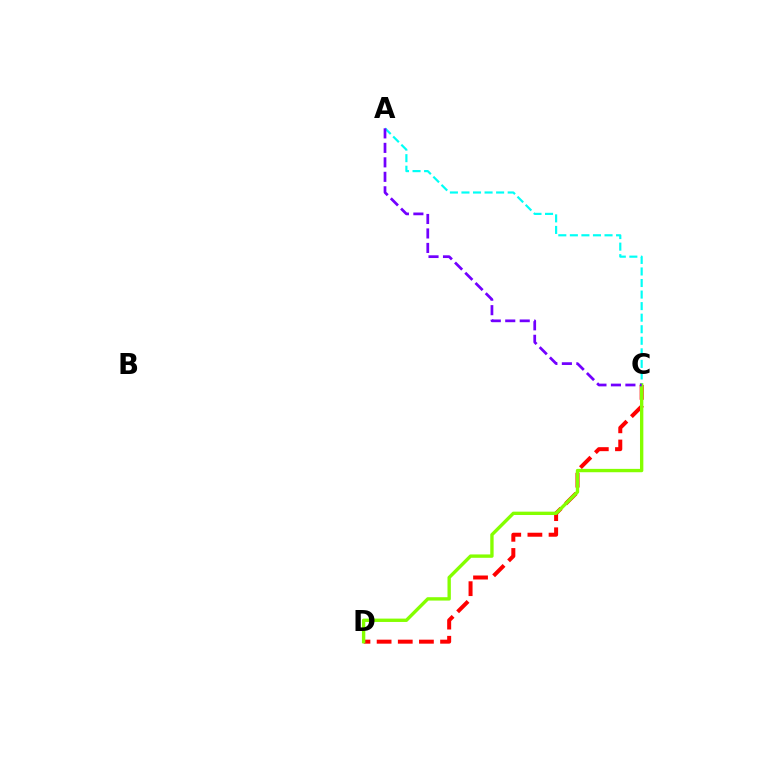{('C', 'D'): [{'color': '#ff0000', 'line_style': 'dashed', 'thickness': 2.87}, {'color': '#84ff00', 'line_style': 'solid', 'thickness': 2.42}], ('A', 'C'): [{'color': '#00fff6', 'line_style': 'dashed', 'thickness': 1.57}, {'color': '#7200ff', 'line_style': 'dashed', 'thickness': 1.97}]}